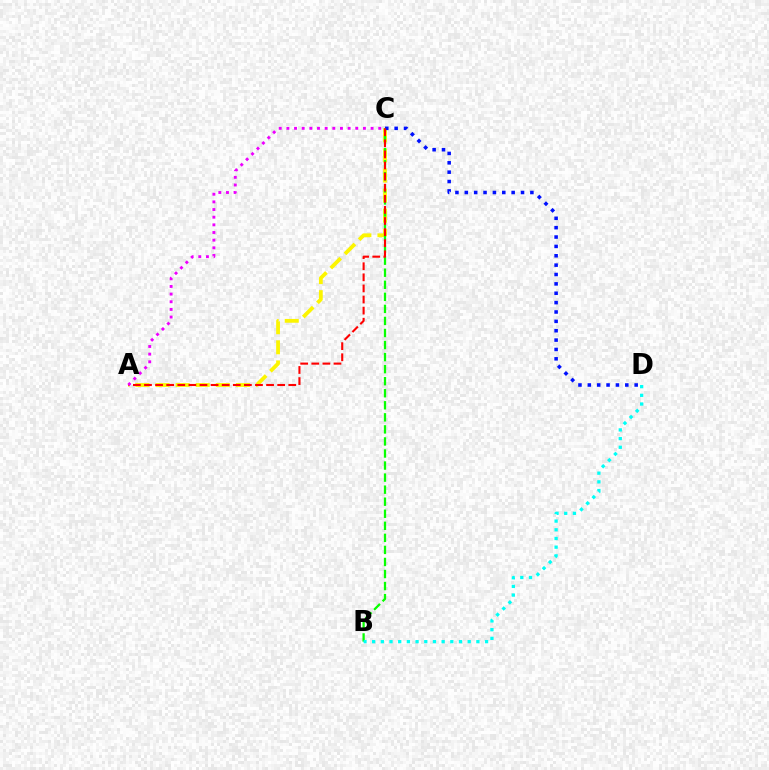{('A', 'C'): [{'color': '#fcf500', 'line_style': 'dashed', 'thickness': 2.73}, {'color': '#ff0000', 'line_style': 'dashed', 'thickness': 1.51}, {'color': '#ee00ff', 'line_style': 'dotted', 'thickness': 2.08}], ('B', 'C'): [{'color': '#08ff00', 'line_style': 'dashed', 'thickness': 1.64}], ('C', 'D'): [{'color': '#0010ff', 'line_style': 'dotted', 'thickness': 2.55}], ('B', 'D'): [{'color': '#00fff6', 'line_style': 'dotted', 'thickness': 2.36}]}